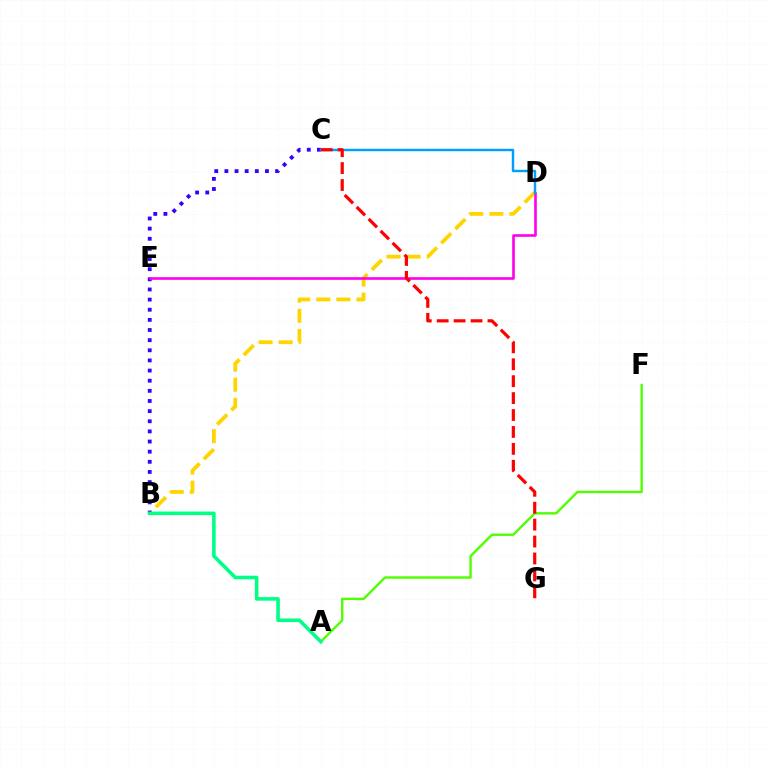{('B', 'D'): [{'color': '#ffd500', 'line_style': 'dashed', 'thickness': 2.73}], ('B', 'C'): [{'color': '#3700ff', 'line_style': 'dotted', 'thickness': 2.75}], ('A', 'F'): [{'color': '#4fff00', 'line_style': 'solid', 'thickness': 1.72}], ('D', 'E'): [{'color': '#ff00ed', 'line_style': 'solid', 'thickness': 1.89}], ('A', 'B'): [{'color': '#00ff86', 'line_style': 'solid', 'thickness': 2.58}], ('C', 'D'): [{'color': '#009eff', 'line_style': 'solid', 'thickness': 1.75}], ('C', 'G'): [{'color': '#ff0000', 'line_style': 'dashed', 'thickness': 2.3}]}